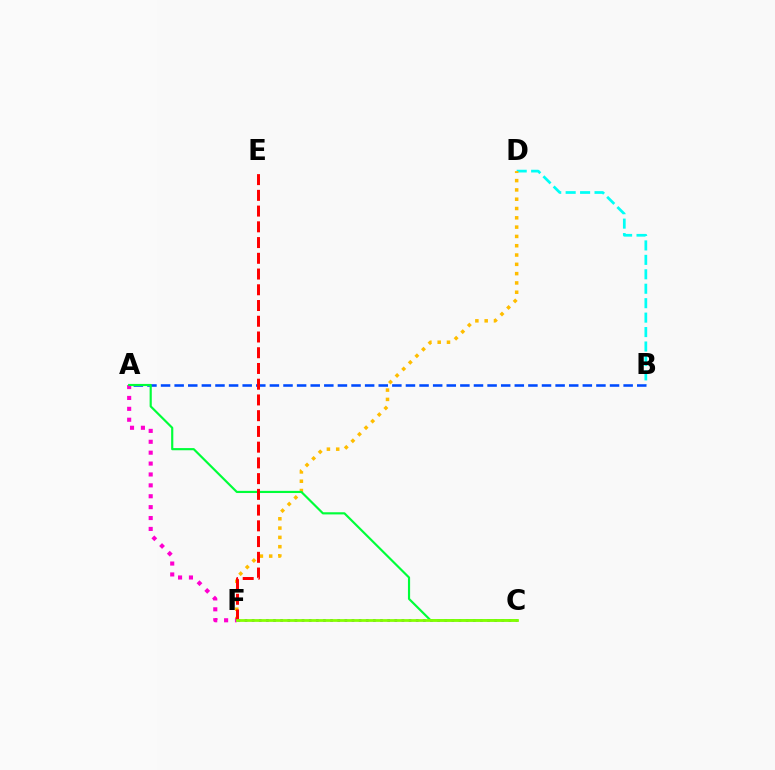{('C', 'F'): [{'color': '#7200ff', 'line_style': 'dotted', 'thickness': 1.94}, {'color': '#84ff00', 'line_style': 'solid', 'thickness': 1.99}], ('B', 'D'): [{'color': '#00fff6', 'line_style': 'dashed', 'thickness': 1.96}], ('A', 'B'): [{'color': '#004bff', 'line_style': 'dashed', 'thickness': 1.85}], ('D', 'F'): [{'color': '#ffbd00', 'line_style': 'dotted', 'thickness': 2.53}], ('A', 'F'): [{'color': '#ff00cf', 'line_style': 'dotted', 'thickness': 2.96}], ('A', 'C'): [{'color': '#00ff39', 'line_style': 'solid', 'thickness': 1.56}], ('E', 'F'): [{'color': '#ff0000', 'line_style': 'dashed', 'thickness': 2.14}]}